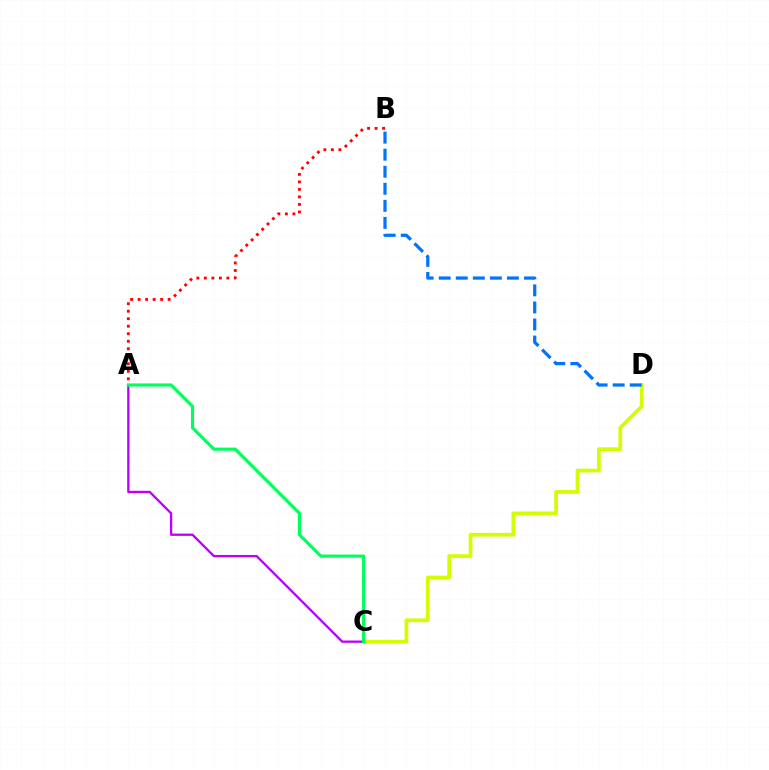{('A', 'B'): [{'color': '#ff0000', 'line_style': 'dotted', 'thickness': 2.04}], ('C', 'D'): [{'color': '#d1ff00', 'line_style': 'solid', 'thickness': 2.69}], ('B', 'D'): [{'color': '#0074ff', 'line_style': 'dashed', 'thickness': 2.32}], ('A', 'C'): [{'color': '#b900ff', 'line_style': 'solid', 'thickness': 1.65}, {'color': '#00ff5c', 'line_style': 'solid', 'thickness': 2.27}]}